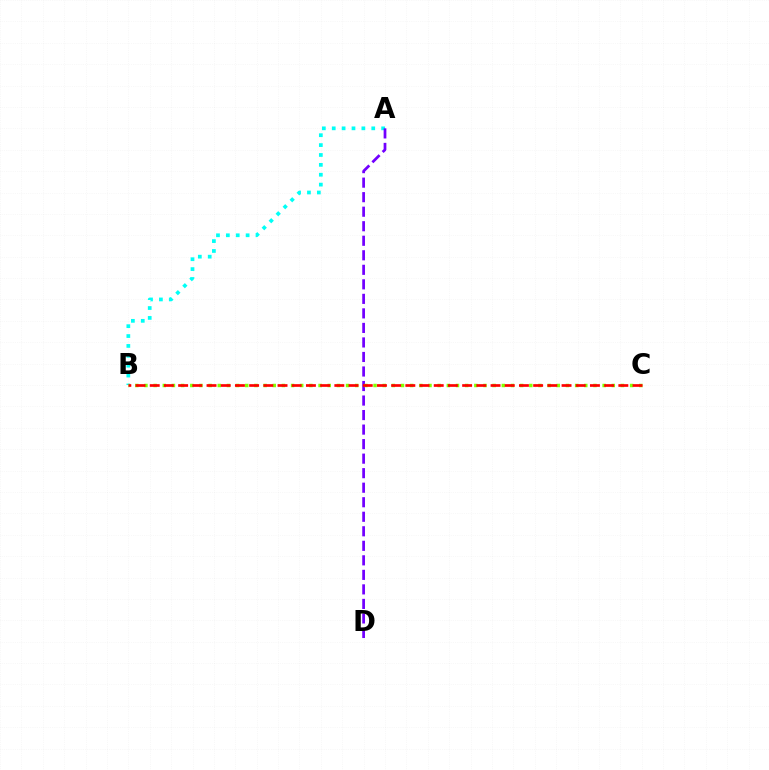{('A', 'B'): [{'color': '#00fff6', 'line_style': 'dotted', 'thickness': 2.68}], ('A', 'D'): [{'color': '#7200ff', 'line_style': 'dashed', 'thickness': 1.97}], ('B', 'C'): [{'color': '#84ff00', 'line_style': 'dotted', 'thickness': 2.49}, {'color': '#ff0000', 'line_style': 'dashed', 'thickness': 1.93}]}